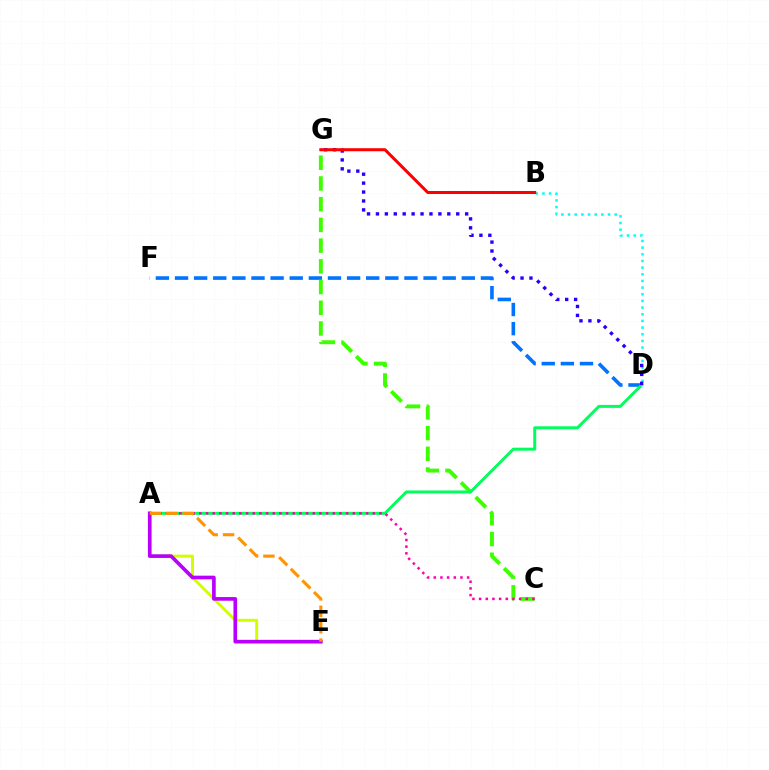{('D', 'F'): [{'color': '#0074ff', 'line_style': 'dashed', 'thickness': 2.6}], ('B', 'D'): [{'color': '#00fff6', 'line_style': 'dotted', 'thickness': 1.81}], ('C', 'G'): [{'color': '#3dff00', 'line_style': 'dashed', 'thickness': 2.81}], ('A', 'D'): [{'color': '#00ff5c', 'line_style': 'solid', 'thickness': 2.14}], ('A', 'E'): [{'color': '#d1ff00', 'line_style': 'solid', 'thickness': 2.13}, {'color': '#b900ff', 'line_style': 'solid', 'thickness': 2.63}, {'color': '#ff9400', 'line_style': 'dashed', 'thickness': 2.23}], ('D', 'G'): [{'color': '#2500ff', 'line_style': 'dotted', 'thickness': 2.42}], ('B', 'G'): [{'color': '#ff0000', 'line_style': 'solid', 'thickness': 2.18}], ('A', 'C'): [{'color': '#ff00ac', 'line_style': 'dotted', 'thickness': 1.81}]}